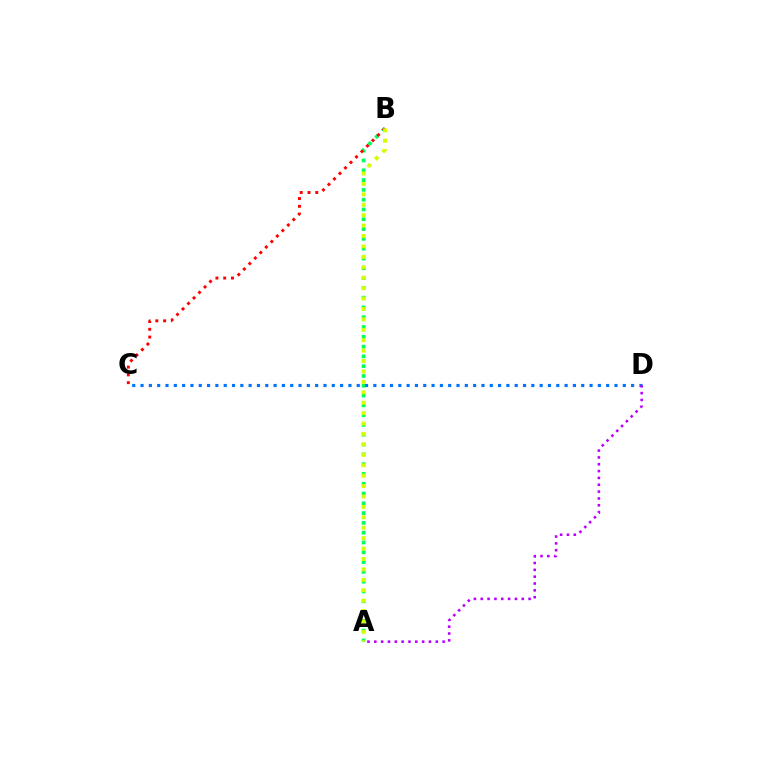{('A', 'B'): [{'color': '#00ff5c', 'line_style': 'dotted', 'thickness': 2.66}, {'color': '#d1ff00', 'line_style': 'dotted', 'thickness': 2.83}], ('B', 'C'): [{'color': '#ff0000', 'line_style': 'dotted', 'thickness': 2.11}], ('C', 'D'): [{'color': '#0074ff', 'line_style': 'dotted', 'thickness': 2.26}], ('A', 'D'): [{'color': '#b900ff', 'line_style': 'dotted', 'thickness': 1.86}]}